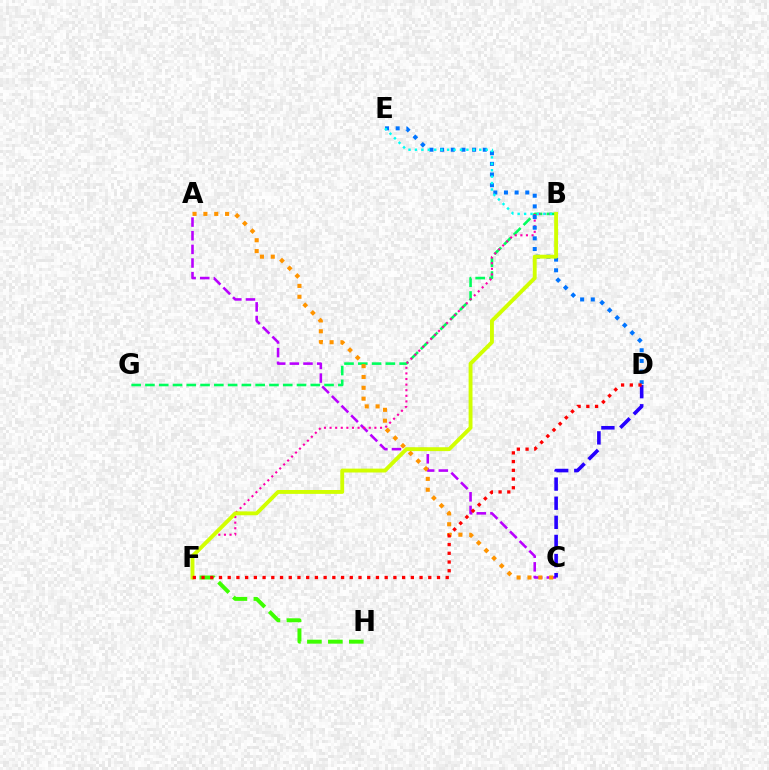{('B', 'G'): [{'color': '#00ff5c', 'line_style': 'dashed', 'thickness': 1.87}], ('A', 'C'): [{'color': '#b900ff', 'line_style': 'dashed', 'thickness': 1.85}, {'color': '#ff9400', 'line_style': 'dotted', 'thickness': 2.95}], ('B', 'F'): [{'color': '#ff00ac', 'line_style': 'dotted', 'thickness': 1.52}, {'color': '#d1ff00', 'line_style': 'solid', 'thickness': 2.79}], ('D', 'E'): [{'color': '#0074ff', 'line_style': 'dotted', 'thickness': 2.9}], ('C', 'D'): [{'color': '#2500ff', 'line_style': 'dashed', 'thickness': 2.6}], ('F', 'H'): [{'color': '#3dff00', 'line_style': 'dashed', 'thickness': 2.85}], ('B', 'E'): [{'color': '#00fff6', 'line_style': 'dotted', 'thickness': 1.75}], ('D', 'F'): [{'color': '#ff0000', 'line_style': 'dotted', 'thickness': 2.37}]}